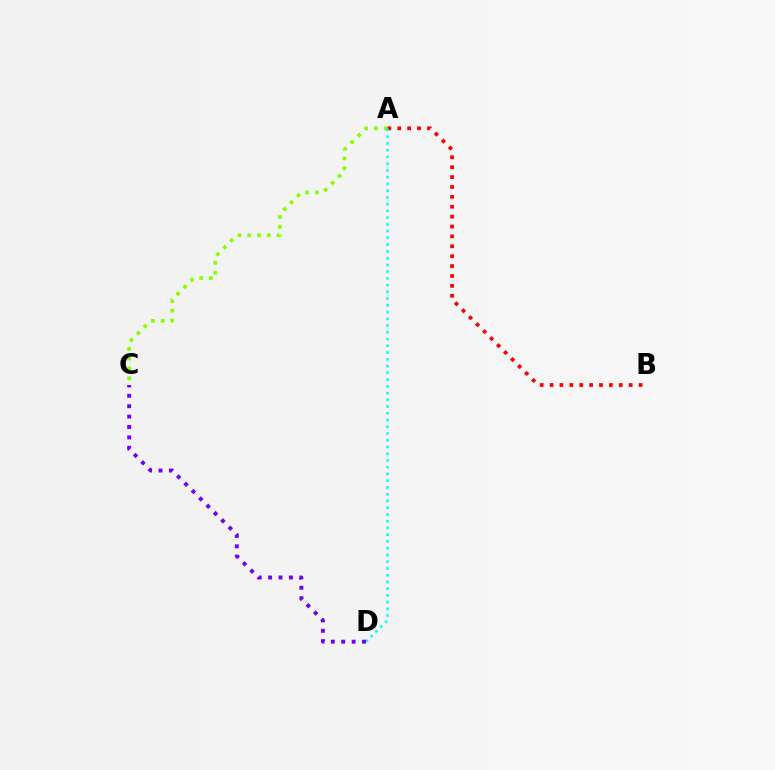{('A', 'C'): [{'color': '#84ff00', 'line_style': 'dotted', 'thickness': 2.66}], ('A', 'B'): [{'color': '#ff0000', 'line_style': 'dotted', 'thickness': 2.69}], ('A', 'D'): [{'color': '#00fff6', 'line_style': 'dotted', 'thickness': 1.83}], ('C', 'D'): [{'color': '#7200ff', 'line_style': 'dotted', 'thickness': 2.82}]}